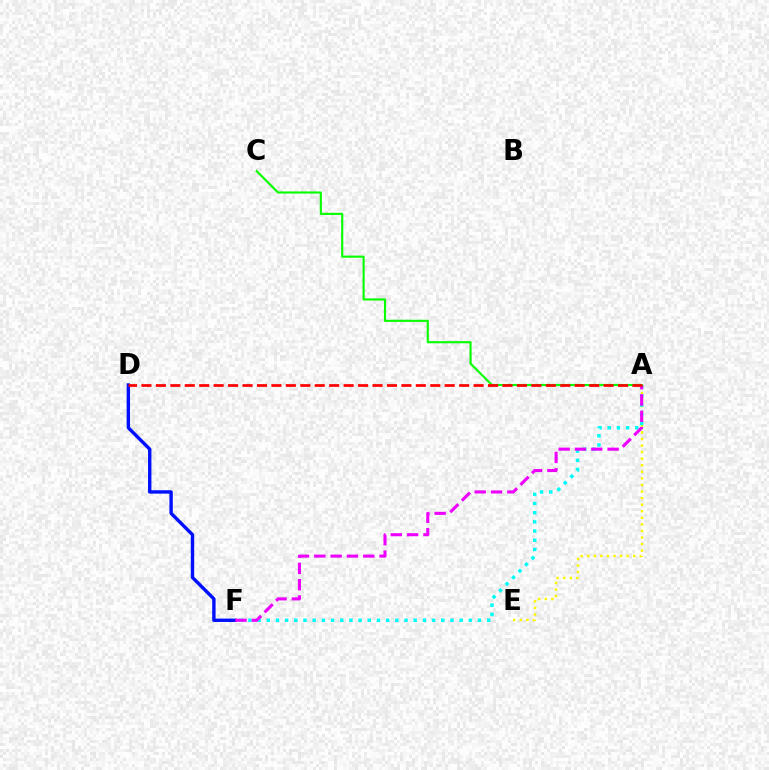{('A', 'E'): [{'color': '#fcf500', 'line_style': 'dotted', 'thickness': 1.79}], ('A', 'F'): [{'color': '#00fff6', 'line_style': 'dotted', 'thickness': 2.5}, {'color': '#ee00ff', 'line_style': 'dashed', 'thickness': 2.22}], ('D', 'F'): [{'color': '#0010ff', 'line_style': 'solid', 'thickness': 2.44}], ('A', 'C'): [{'color': '#08ff00', 'line_style': 'solid', 'thickness': 1.54}], ('A', 'D'): [{'color': '#ff0000', 'line_style': 'dashed', 'thickness': 1.96}]}